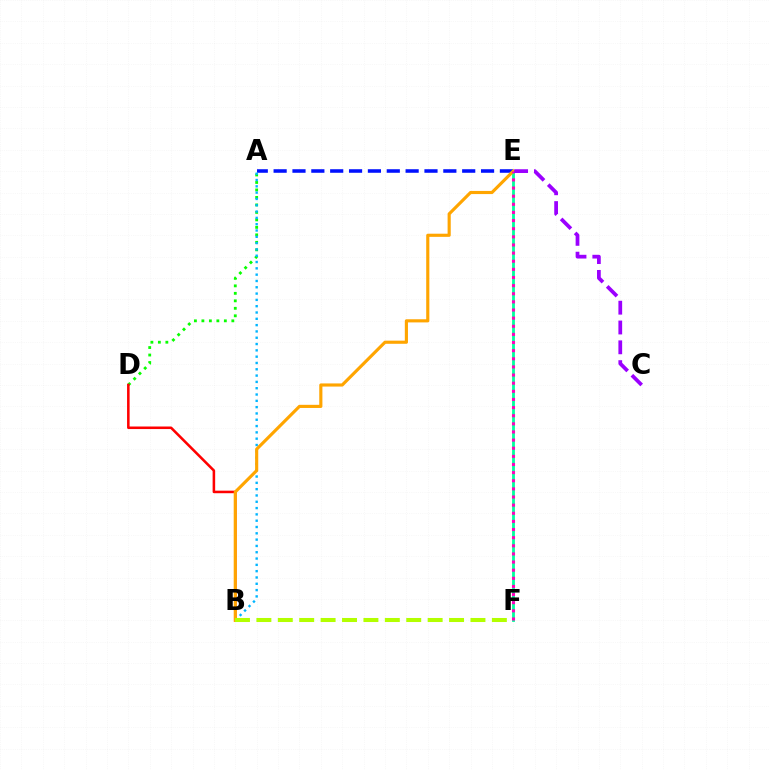{('A', 'D'): [{'color': '#08ff00', 'line_style': 'dotted', 'thickness': 2.03}], ('A', 'E'): [{'color': '#0010ff', 'line_style': 'dashed', 'thickness': 2.56}], ('A', 'B'): [{'color': '#00b5ff', 'line_style': 'dotted', 'thickness': 1.71}], ('E', 'F'): [{'color': '#00ff9d', 'line_style': 'solid', 'thickness': 2.02}, {'color': '#ff00bd', 'line_style': 'dotted', 'thickness': 2.21}], ('B', 'D'): [{'color': '#ff0000', 'line_style': 'solid', 'thickness': 1.84}], ('B', 'E'): [{'color': '#ffa500', 'line_style': 'solid', 'thickness': 2.26}], ('B', 'F'): [{'color': '#b3ff00', 'line_style': 'dashed', 'thickness': 2.91}], ('C', 'E'): [{'color': '#9b00ff', 'line_style': 'dashed', 'thickness': 2.69}]}